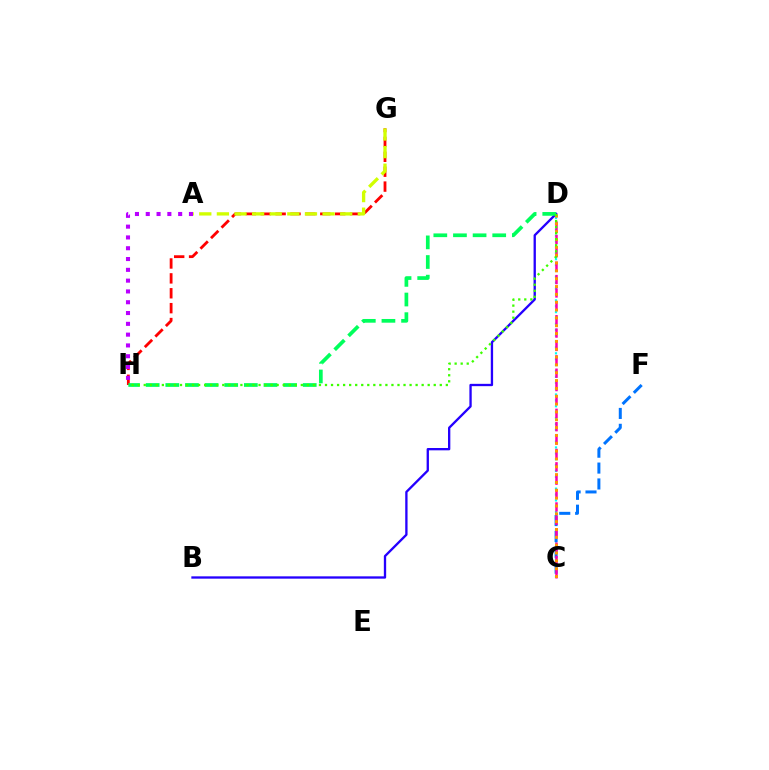{('C', 'D'): [{'color': '#00fff6', 'line_style': 'dotted', 'thickness': 1.6}, {'color': '#ff00ac', 'line_style': 'dashed', 'thickness': 1.82}, {'color': '#ff9400', 'line_style': 'dotted', 'thickness': 2.13}], ('B', 'D'): [{'color': '#2500ff', 'line_style': 'solid', 'thickness': 1.67}], ('G', 'H'): [{'color': '#ff0000', 'line_style': 'dashed', 'thickness': 2.02}], ('C', 'F'): [{'color': '#0074ff', 'line_style': 'dashed', 'thickness': 2.16}], ('A', 'G'): [{'color': '#d1ff00', 'line_style': 'dashed', 'thickness': 2.39}], ('A', 'H'): [{'color': '#b900ff', 'line_style': 'dotted', 'thickness': 2.93}], ('D', 'H'): [{'color': '#00ff5c', 'line_style': 'dashed', 'thickness': 2.67}, {'color': '#3dff00', 'line_style': 'dotted', 'thickness': 1.64}]}